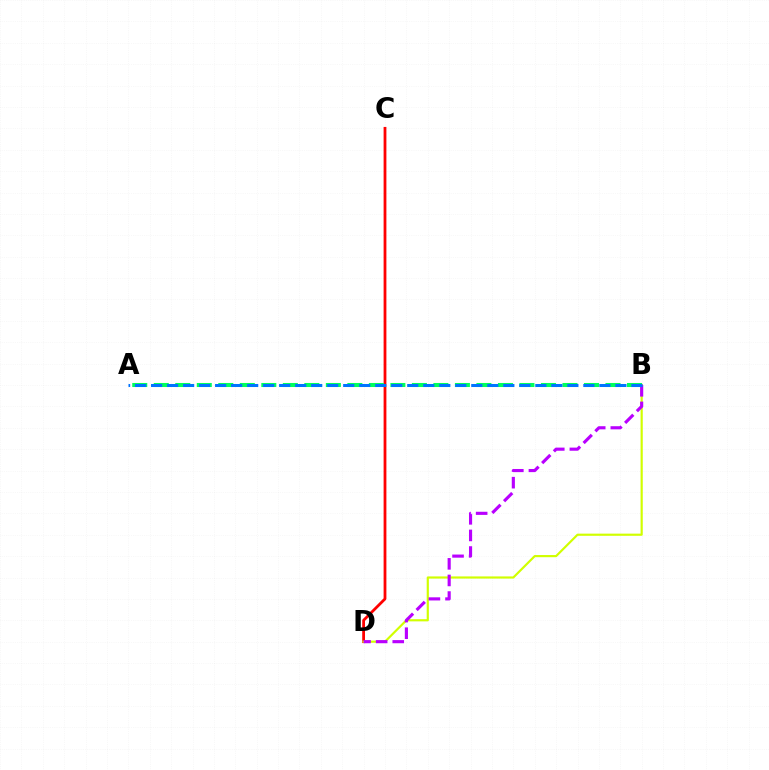{('C', 'D'): [{'color': '#ff0000', 'line_style': 'solid', 'thickness': 2.01}], ('B', 'D'): [{'color': '#d1ff00', 'line_style': 'solid', 'thickness': 1.57}, {'color': '#b900ff', 'line_style': 'dashed', 'thickness': 2.26}], ('A', 'B'): [{'color': '#00ff5c', 'line_style': 'dashed', 'thickness': 2.92}, {'color': '#0074ff', 'line_style': 'dashed', 'thickness': 2.17}]}